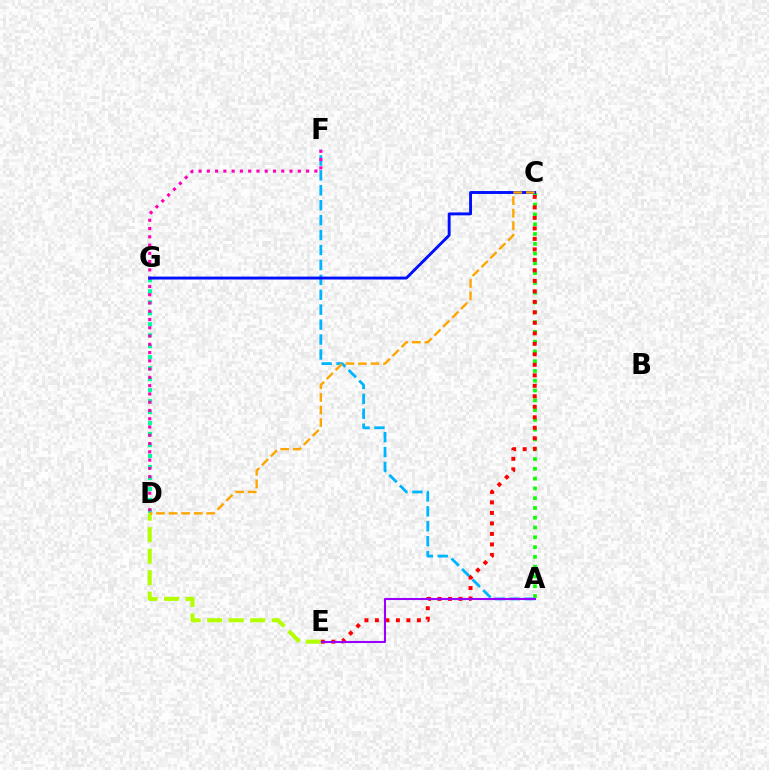{('A', 'C'): [{'color': '#08ff00', 'line_style': 'dotted', 'thickness': 2.66}], ('D', 'G'): [{'color': '#00ff9d', 'line_style': 'dotted', 'thickness': 2.98}], ('A', 'F'): [{'color': '#00b5ff', 'line_style': 'dashed', 'thickness': 2.03}], ('D', 'F'): [{'color': '#ff00bd', 'line_style': 'dotted', 'thickness': 2.25}], ('C', 'E'): [{'color': '#ff0000', 'line_style': 'dotted', 'thickness': 2.85}], ('C', 'G'): [{'color': '#0010ff', 'line_style': 'solid', 'thickness': 2.1}], ('A', 'E'): [{'color': '#9b00ff', 'line_style': 'solid', 'thickness': 1.5}], ('D', 'E'): [{'color': '#b3ff00', 'line_style': 'dashed', 'thickness': 2.92}], ('C', 'D'): [{'color': '#ffa500', 'line_style': 'dashed', 'thickness': 1.71}]}